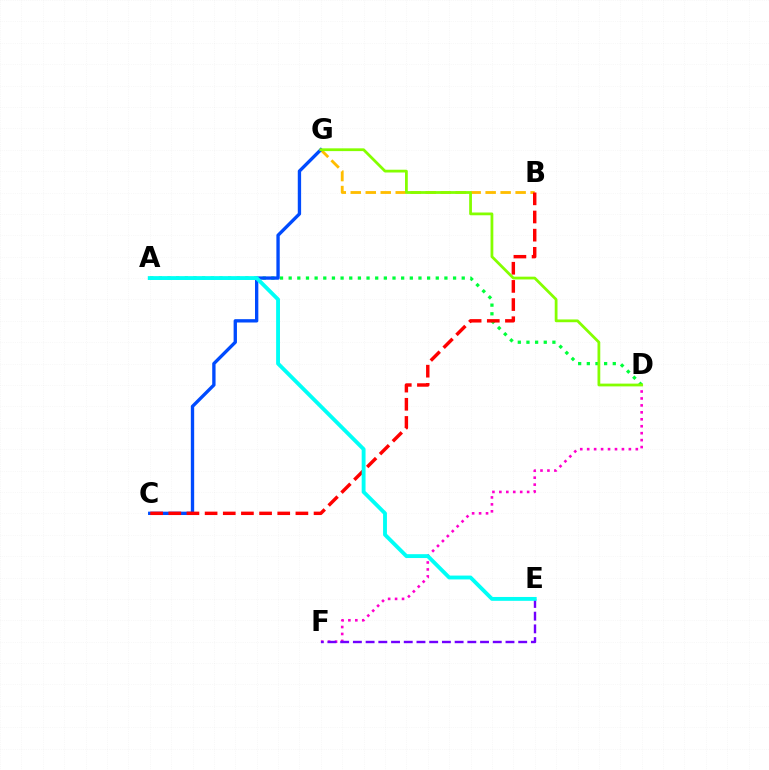{('B', 'G'): [{'color': '#ffbd00', 'line_style': 'dashed', 'thickness': 2.04}], ('A', 'D'): [{'color': '#00ff39', 'line_style': 'dotted', 'thickness': 2.35}], ('C', 'G'): [{'color': '#004bff', 'line_style': 'solid', 'thickness': 2.4}], ('B', 'C'): [{'color': '#ff0000', 'line_style': 'dashed', 'thickness': 2.47}], ('D', 'F'): [{'color': '#ff00cf', 'line_style': 'dotted', 'thickness': 1.89}], ('E', 'F'): [{'color': '#7200ff', 'line_style': 'dashed', 'thickness': 1.73}], ('A', 'E'): [{'color': '#00fff6', 'line_style': 'solid', 'thickness': 2.78}], ('D', 'G'): [{'color': '#84ff00', 'line_style': 'solid', 'thickness': 2.0}]}